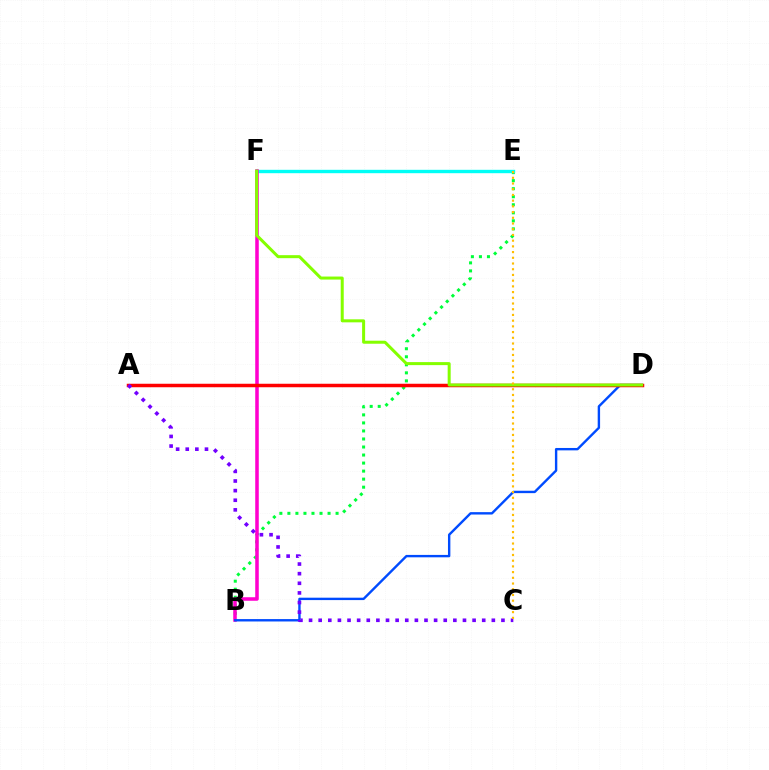{('B', 'E'): [{'color': '#00ff39', 'line_style': 'dotted', 'thickness': 2.18}], ('E', 'F'): [{'color': '#00fff6', 'line_style': 'solid', 'thickness': 2.44}], ('B', 'F'): [{'color': '#ff00cf', 'line_style': 'solid', 'thickness': 2.55}], ('B', 'D'): [{'color': '#004bff', 'line_style': 'solid', 'thickness': 1.72}], ('A', 'D'): [{'color': '#ff0000', 'line_style': 'solid', 'thickness': 2.51}], ('D', 'F'): [{'color': '#84ff00', 'line_style': 'solid', 'thickness': 2.17}], ('A', 'C'): [{'color': '#7200ff', 'line_style': 'dotted', 'thickness': 2.61}], ('C', 'E'): [{'color': '#ffbd00', 'line_style': 'dotted', 'thickness': 1.55}]}